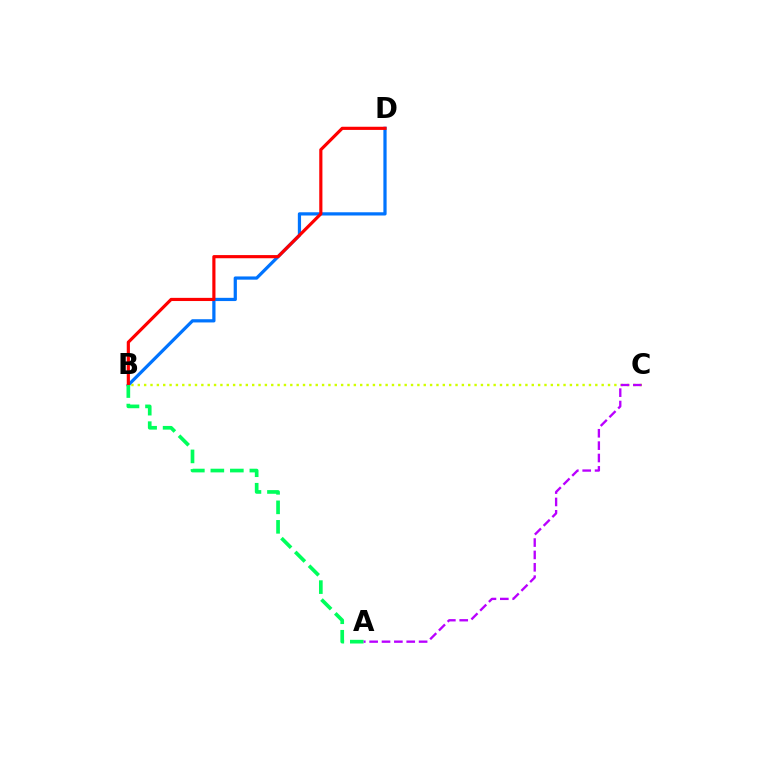{('B', 'C'): [{'color': '#d1ff00', 'line_style': 'dotted', 'thickness': 1.73}], ('B', 'D'): [{'color': '#0074ff', 'line_style': 'solid', 'thickness': 2.32}, {'color': '#ff0000', 'line_style': 'solid', 'thickness': 2.28}], ('A', 'B'): [{'color': '#00ff5c', 'line_style': 'dashed', 'thickness': 2.65}], ('A', 'C'): [{'color': '#b900ff', 'line_style': 'dashed', 'thickness': 1.68}]}